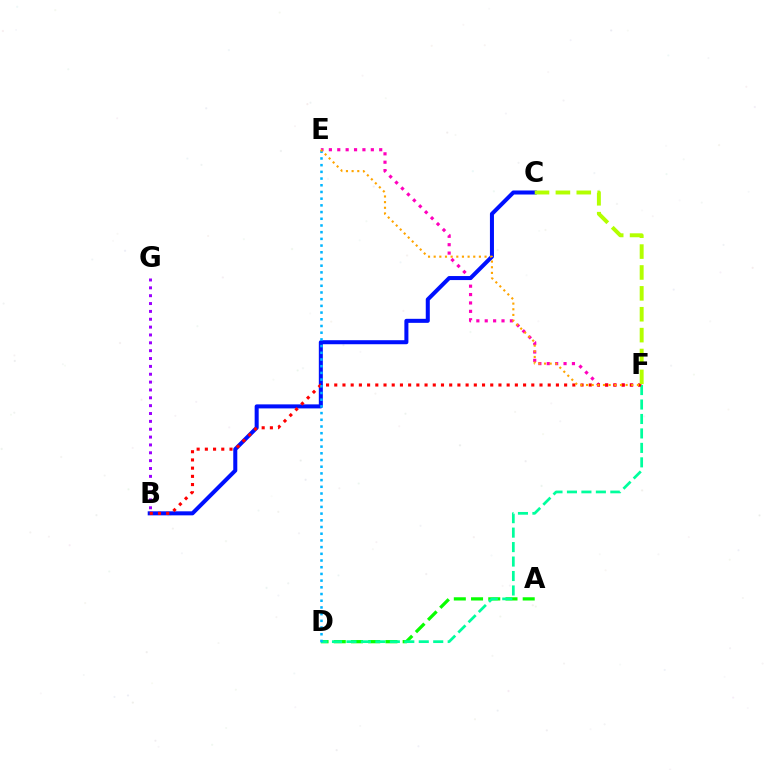{('A', 'D'): [{'color': '#08ff00', 'line_style': 'dashed', 'thickness': 2.34}], ('E', 'F'): [{'color': '#ff00bd', 'line_style': 'dotted', 'thickness': 2.28}, {'color': '#ffa500', 'line_style': 'dotted', 'thickness': 1.54}], ('D', 'F'): [{'color': '#00ff9d', 'line_style': 'dashed', 'thickness': 1.96}], ('B', 'C'): [{'color': '#0010ff', 'line_style': 'solid', 'thickness': 2.9}], ('B', 'F'): [{'color': '#ff0000', 'line_style': 'dotted', 'thickness': 2.23}], ('D', 'E'): [{'color': '#00b5ff', 'line_style': 'dotted', 'thickness': 1.82}], ('C', 'F'): [{'color': '#b3ff00', 'line_style': 'dashed', 'thickness': 2.84}], ('B', 'G'): [{'color': '#9b00ff', 'line_style': 'dotted', 'thickness': 2.13}]}